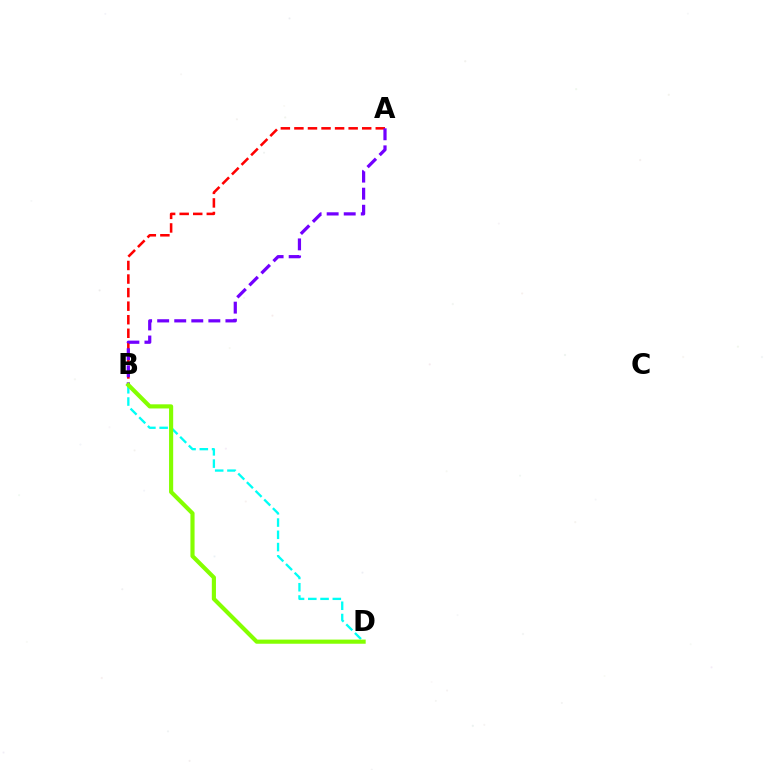{('A', 'B'): [{'color': '#ff0000', 'line_style': 'dashed', 'thickness': 1.84}, {'color': '#7200ff', 'line_style': 'dashed', 'thickness': 2.32}], ('B', 'D'): [{'color': '#00fff6', 'line_style': 'dashed', 'thickness': 1.67}, {'color': '#84ff00', 'line_style': 'solid', 'thickness': 2.98}]}